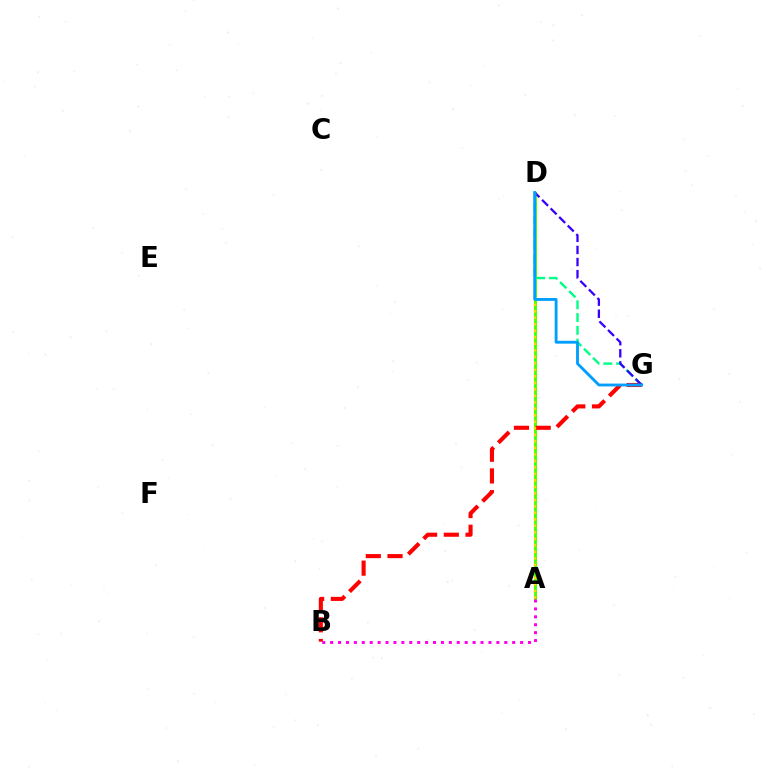{('A', 'D'): [{'color': '#4fff00', 'line_style': 'solid', 'thickness': 2.14}, {'color': '#ffd500', 'line_style': 'dotted', 'thickness': 1.77}], ('D', 'G'): [{'color': '#00ff86', 'line_style': 'dashed', 'thickness': 1.73}, {'color': '#3700ff', 'line_style': 'dashed', 'thickness': 1.65}, {'color': '#009eff', 'line_style': 'solid', 'thickness': 2.05}], ('B', 'G'): [{'color': '#ff0000', 'line_style': 'dashed', 'thickness': 2.95}], ('A', 'B'): [{'color': '#ff00ed', 'line_style': 'dotted', 'thickness': 2.15}]}